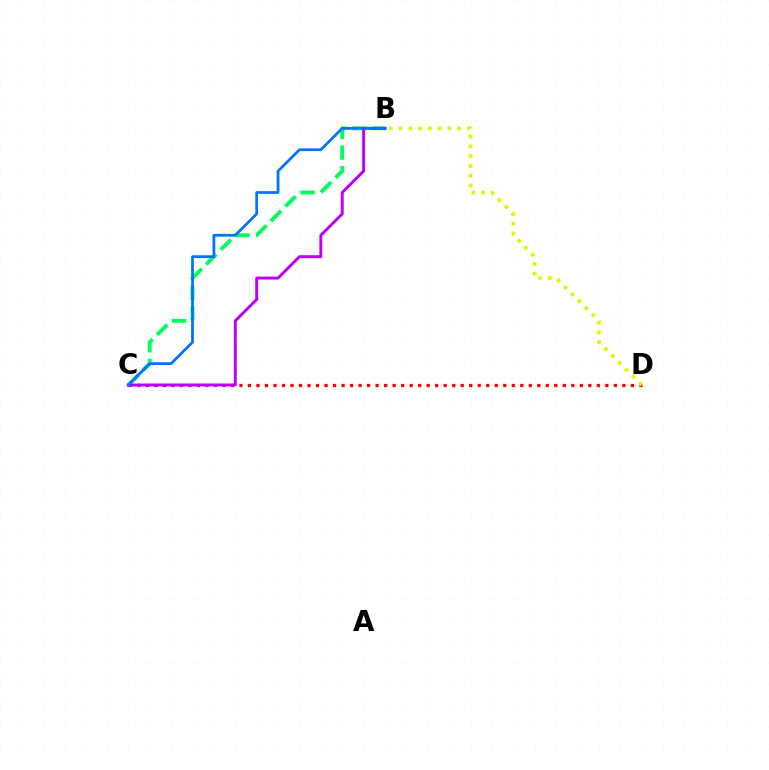{('B', 'C'): [{'color': '#00ff5c', 'line_style': 'dashed', 'thickness': 2.81}, {'color': '#b900ff', 'line_style': 'solid', 'thickness': 2.11}, {'color': '#0074ff', 'line_style': 'solid', 'thickness': 1.99}], ('C', 'D'): [{'color': '#ff0000', 'line_style': 'dotted', 'thickness': 2.31}], ('B', 'D'): [{'color': '#d1ff00', 'line_style': 'dotted', 'thickness': 2.66}]}